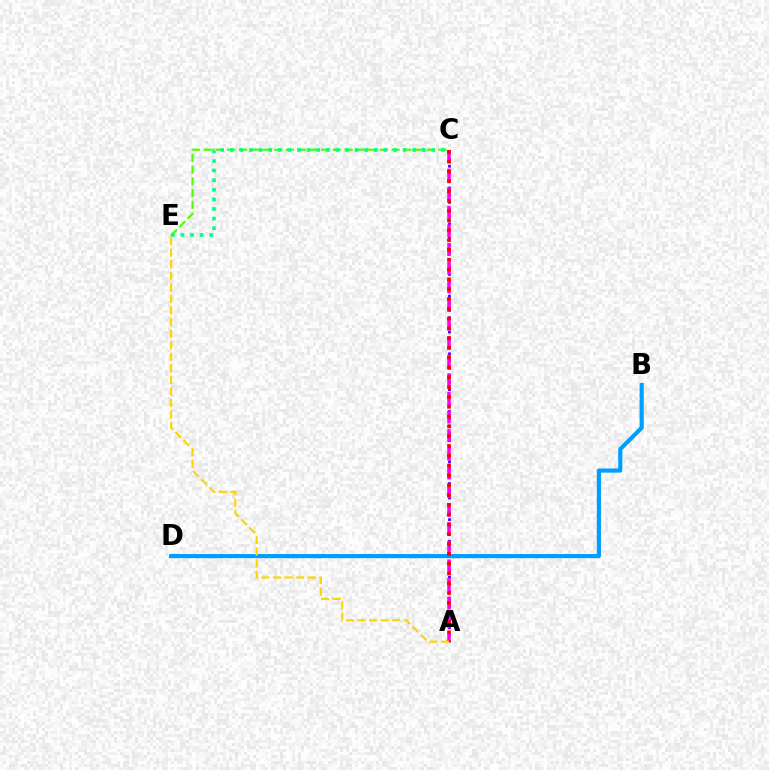{('C', 'E'): [{'color': '#4fff00', 'line_style': 'dashed', 'thickness': 1.59}, {'color': '#00ff86', 'line_style': 'dotted', 'thickness': 2.61}], ('A', 'C'): [{'color': '#3700ff', 'line_style': 'dotted', 'thickness': 1.96}, {'color': '#ff00ed', 'line_style': 'dashed', 'thickness': 2.53}, {'color': '#ff0000', 'line_style': 'dotted', 'thickness': 2.66}], ('B', 'D'): [{'color': '#009eff', 'line_style': 'solid', 'thickness': 2.98}], ('A', 'E'): [{'color': '#ffd500', 'line_style': 'dashed', 'thickness': 1.57}]}